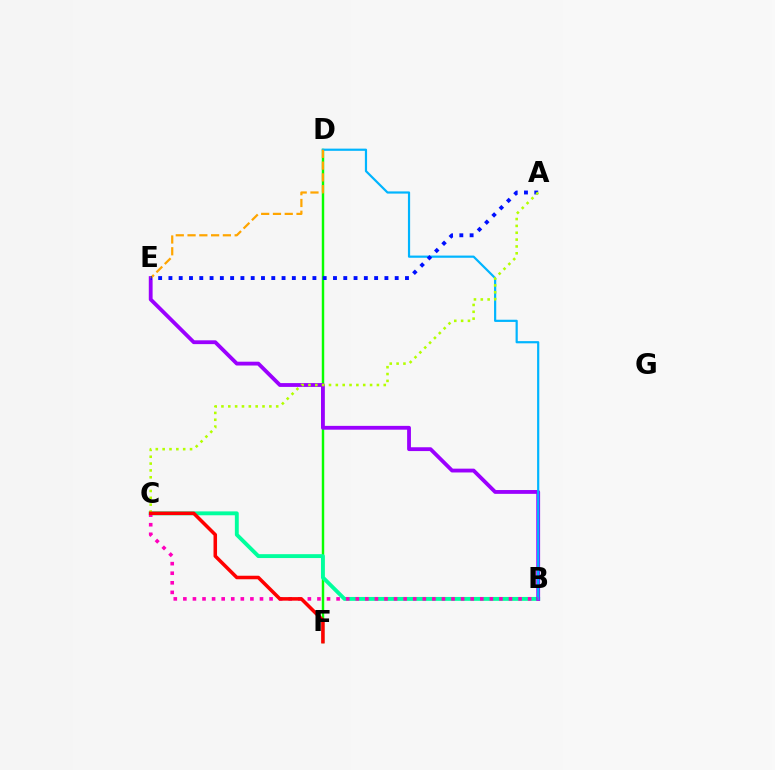{('D', 'F'): [{'color': '#08ff00', 'line_style': 'solid', 'thickness': 1.75}], ('B', 'C'): [{'color': '#00ff9d', 'line_style': 'solid', 'thickness': 2.8}, {'color': '#ff00bd', 'line_style': 'dotted', 'thickness': 2.6}], ('B', 'E'): [{'color': '#9b00ff', 'line_style': 'solid', 'thickness': 2.75}], ('B', 'D'): [{'color': '#00b5ff', 'line_style': 'solid', 'thickness': 1.58}], ('D', 'E'): [{'color': '#ffa500', 'line_style': 'dashed', 'thickness': 1.6}], ('A', 'E'): [{'color': '#0010ff', 'line_style': 'dotted', 'thickness': 2.79}], ('A', 'C'): [{'color': '#b3ff00', 'line_style': 'dotted', 'thickness': 1.86}], ('C', 'F'): [{'color': '#ff0000', 'line_style': 'solid', 'thickness': 2.54}]}